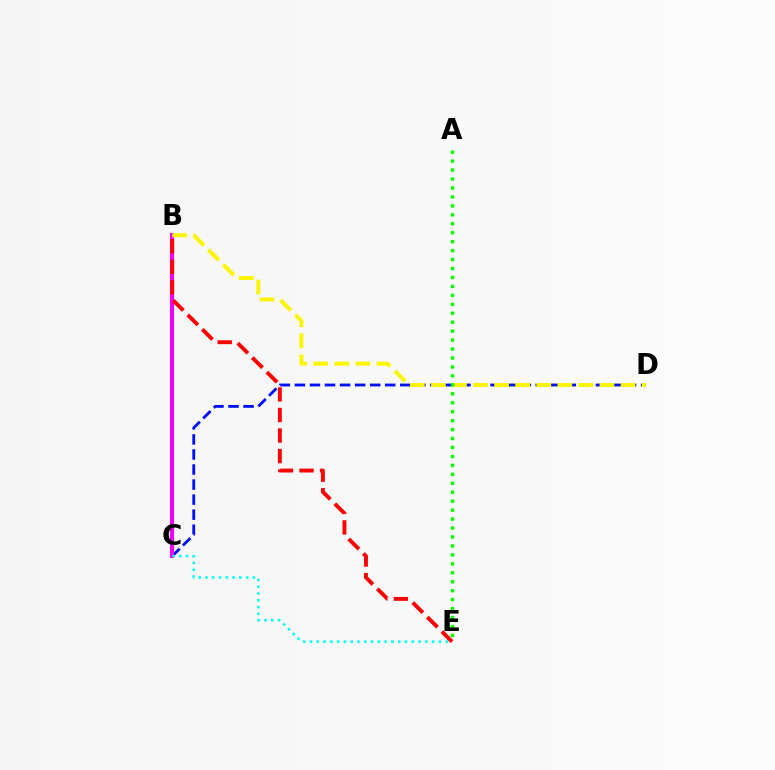{('C', 'D'): [{'color': '#0010ff', 'line_style': 'dashed', 'thickness': 2.04}], ('B', 'C'): [{'color': '#ee00ff', 'line_style': 'solid', 'thickness': 2.94}], ('B', 'D'): [{'color': '#fcf500', 'line_style': 'dashed', 'thickness': 2.86}], ('A', 'E'): [{'color': '#08ff00', 'line_style': 'dotted', 'thickness': 2.43}], ('C', 'E'): [{'color': '#00fff6', 'line_style': 'dotted', 'thickness': 1.84}], ('B', 'E'): [{'color': '#ff0000', 'line_style': 'dashed', 'thickness': 2.79}]}